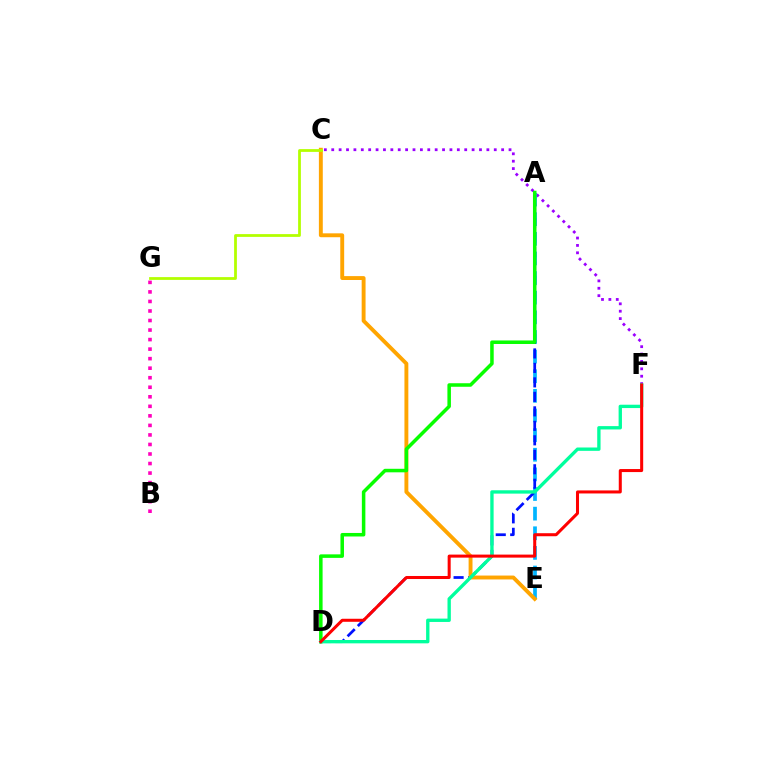{('C', 'F'): [{'color': '#9b00ff', 'line_style': 'dotted', 'thickness': 2.01}], ('A', 'E'): [{'color': '#00b5ff', 'line_style': 'dashed', 'thickness': 2.67}], ('A', 'D'): [{'color': '#0010ff', 'line_style': 'dashed', 'thickness': 1.97}, {'color': '#08ff00', 'line_style': 'solid', 'thickness': 2.54}], ('C', 'E'): [{'color': '#ffa500', 'line_style': 'solid', 'thickness': 2.8}], ('D', 'F'): [{'color': '#00ff9d', 'line_style': 'solid', 'thickness': 2.41}, {'color': '#ff0000', 'line_style': 'solid', 'thickness': 2.18}], ('C', 'G'): [{'color': '#b3ff00', 'line_style': 'solid', 'thickness': 2.0}], ('B', 'G'): [{'color': '#ff00bd', 'line_style': 'dotted', 'thickness': 2.59}]}